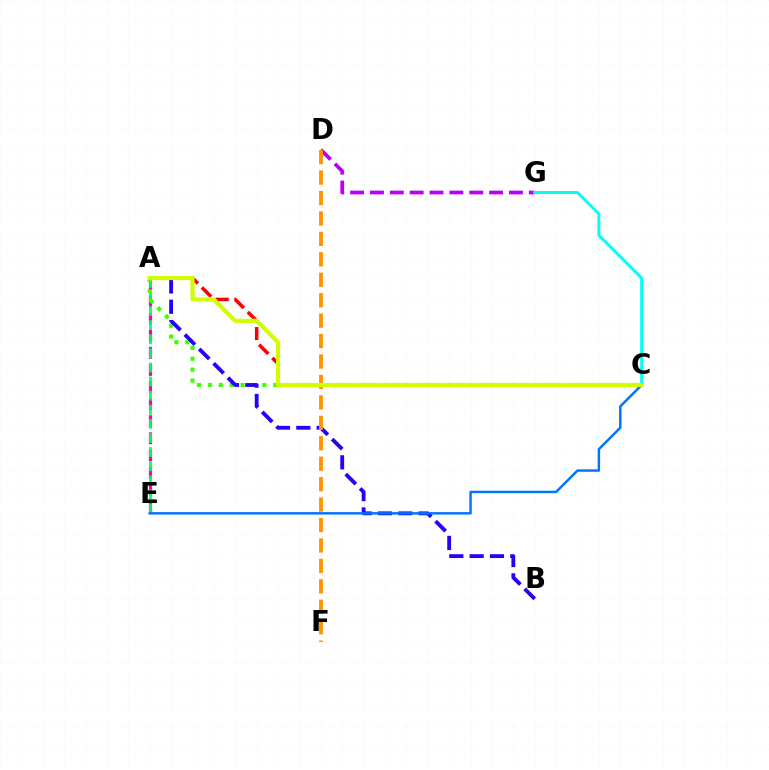{('A', 'C'): [{'color': '#ff0000', 'line_style': 'dashed', 'thickness': 2.54}, {'color': '#3dff00', 'line_style': 'dotted', 'thickness': 2.96}, {'color': '#d1ff00', 'line_style': 'solid', 'thickness': 2.98}], ('A', 'E'): [{'color': '#ff00ac', 'line_style': 'dashed', 'thickness': 2.32}, {'color': '#00ff5c', 'line_style': 'dashed', 'thickness': 1.92}], ('D', 'G'): [{'color': '#b900ff', 'line_style': 'dashed', 'thickness': 2.7}], ('A', 'B'): [{'color': '#2500ff', 'line_style': 'dashed', 'thickness': 2.76}], ('C', 'G'): [{'color': '#00fff6', 'line_style': 'solid', 'thickness': 2.14}], ('C', 'E'): [{'color': '#0074ff', 'line_style': 'solid', 'thickness': 1.77}], ('D', 'F'): [{'color': '#ff9400', 'line_style': 'dashed', 'thickness': 2.78}]}